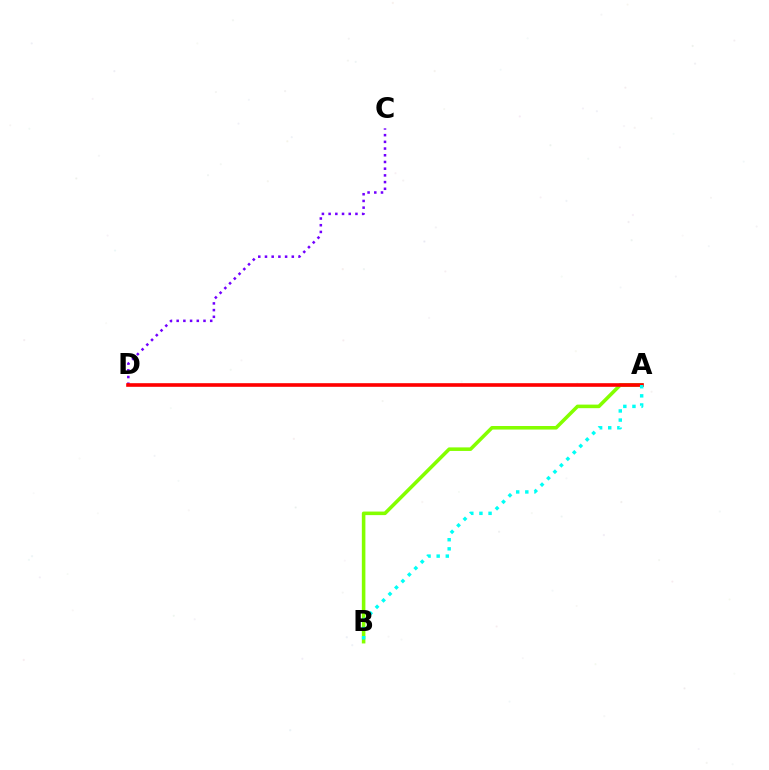{('A', 'B'): [{'color': '#84ff00', 'line_style': 'solid', 'thickness': 2.56}, {'color': '#00fff6', 'line_style': 'dotted', 'thickness': 2.48}], ('C', 'D'): [{'color': '#7200ff', 'line_style': 'dotted', 'thickness': 1.82}], ('A', 'D'): [{'color': '#ff0000', 'line_style': 'solid', 'thickness': 2.61}]}